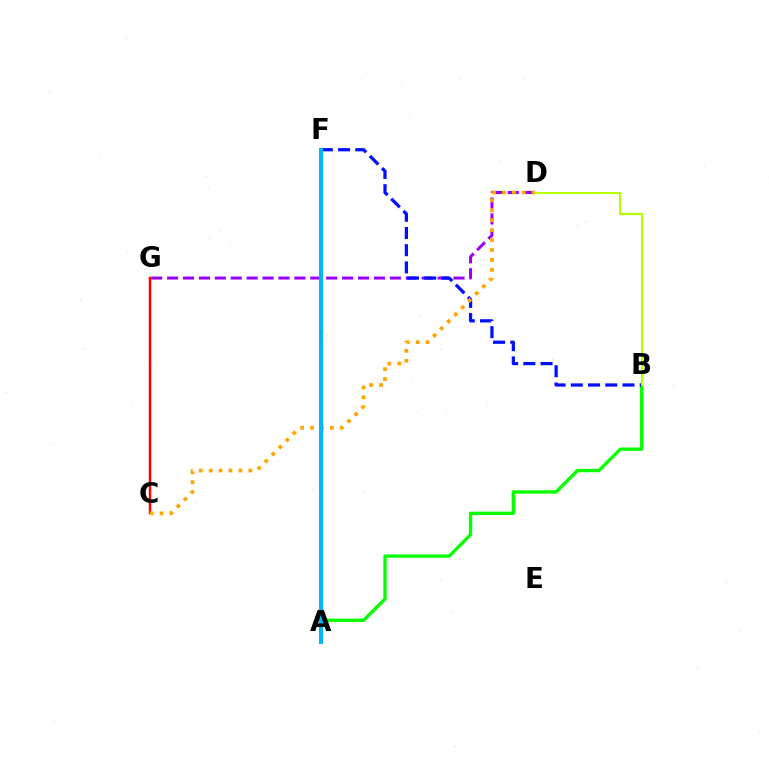{('A', 'B'): [{'color': '#08ff00', 'line_style': 'solid', 'thickness': 2.41}], ('D', 'G'): [{'color': '#9b00ff', 'line_style': 'dashed', 'thickness': 2.16}], ('A', 'F'): [{'color': '#ff00bd', 'line_style': 'dashed', 'thickness': 2.09}, {'color': '#00ff9d', 'line_style': 'solid', 'thickness': 2.67}, {'color': '#00b5ff', 'line_style': 'solid', 'thickness': 2.9}], ('C', 'G'): [{'color': '#ff0000', 'line_style': 'solid', 'thickness': 1.77}], ('B', 'F'): [{'color': '#0010ff', 'line_style': 'dashed', 'thickness': 2.34}], ('B', 'D'): [{'color': '#b3ff00', 'line_style': 'solid', 'thickness': 1.52}], ('C', 'D'): [{'color': '#ffa500', 'line_style': 'dotted', 'thickness': 2.7}]}